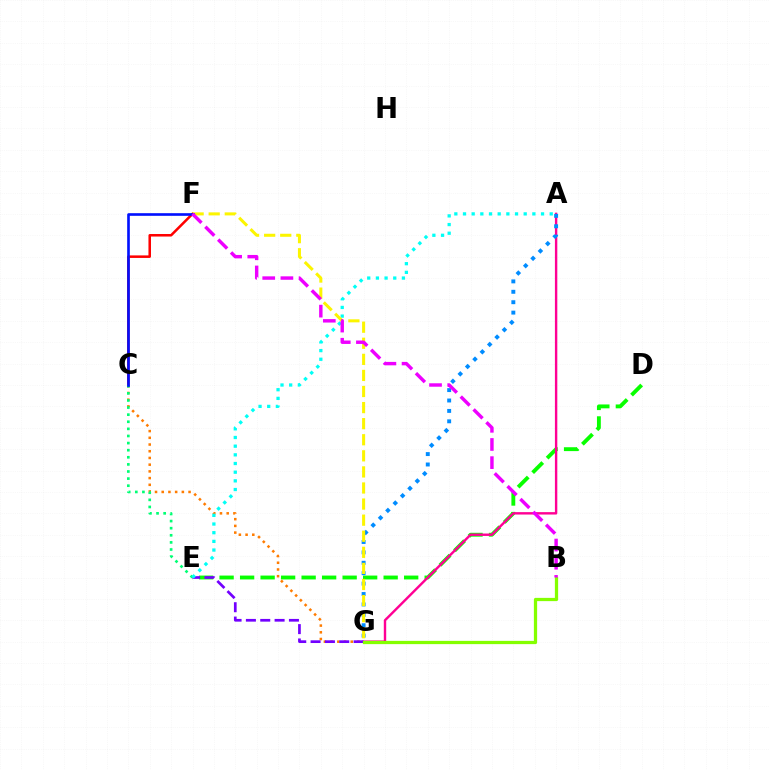{('C', 'F'): [{'color': '#ff0000', 'line_style': 'solid', 'thickness': 1.82}, {'color': '#0010ff', 'line_style': 'solid', 'thickness': 1.9}], ('D', 'E'): [{'color': '#08ff00', 'line_style': 'dashed', 'thickness': 2.79}], ('A', 'G'): [{'color': '#ff0094', 'line_style': 'solid', 'thickness': 1.73}, {'color': '#008cff', 'line_style': 'dotted', 'thickness': 2.83}], ('C', 'G'): [{'color': '#ff7c00', 'line_style': 'dotted', 'thickness': 1.82}], ('C', 'E'): [{'color': '#00ff74', 'line_style': 'dotted', 'thickness': 1.93}], ('E', 'G'): [{'color': '#7200ff', 'line_style': 'dashed', 'thickness': 1.95}], ('A', 'E'): [{'color': '#00fff6', 'line_style': 'dotted', 'thickness': 2.36}], ('F', 'G'): [{'color': '#fcf500', 'line_style': 'dashed', 'thickness': 2.18}], ('B', 'G'): [{'color': '#84ff00', 'line_style': 'solid', 'thickness': 2.34}], ('B', 'F'): [{'color': '#ee00ff', 'line_style': 'dashed', 'thickness': 2.47}]}